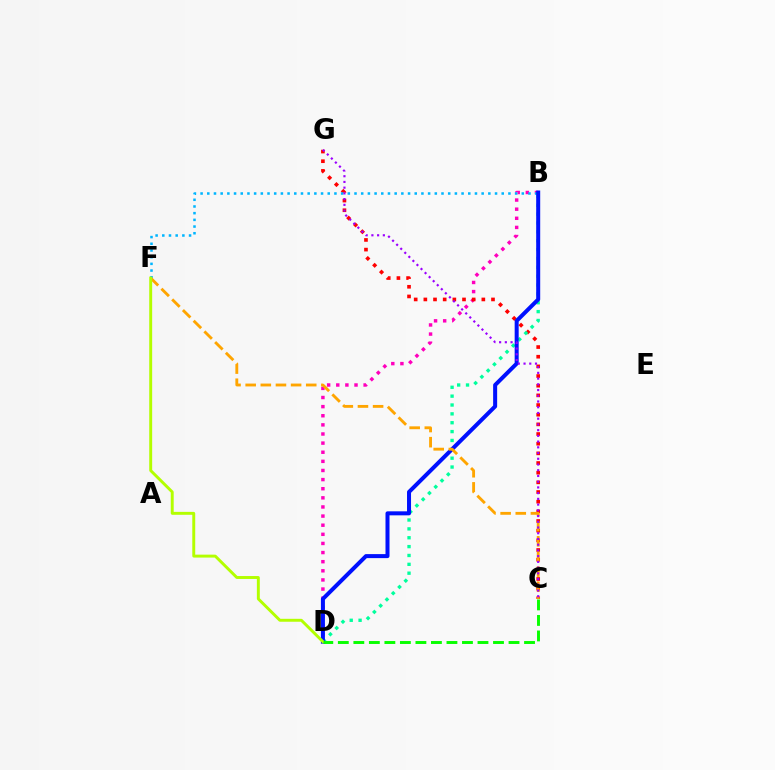{('B', 'D'): [{'color': '#ff00bd', 'line_style': 'dotted', 'thickness': 2.48}, {'color': '#00ff9d', 'line_style': 'dotted', 'thickness': 2.41}, {'color': '#0010ff', 'line_style': 'solid', 'thickness': 2.89}], ('C', 'G'): [{'color': '#ff0000', 'line_style': 'dotted', 'thickness': 2.63}, {'color': '#9b00ff', 'line_style': 'dotted', 'thickness': 1.56}], ('B', 'F'): [{'color': '#00b5ff', 'line_style': 'dotted', 'thickness': 1.82}], ('C', 'F'): [{'color': '#ffa500', 'line_style': 'dashed', 'thickness': 2.06}], ('D', 'F'): [{'color': '#b3ff00', 'line_style': 'solid', 'thickness': 2.11}], ('C', 'D'): [{'color': '#08ff00', 'line_style': 'dashed', 'thickness': 2.11}]}